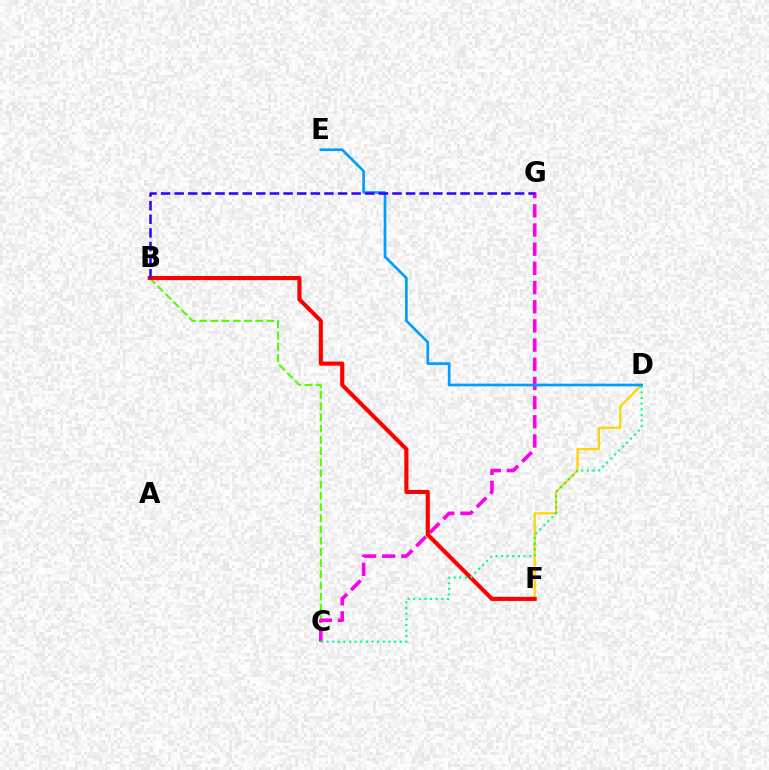{('D', 'F'): [{'color': '#ffd500', 'line_style': 'solid', 'thickness': 1.6}], ('B', 'C'): [{'color': '#4fff00', 'line_style': 'dashed', 'thickness': 1.52}], ('C', 'G'): [{'color': '#ff00ed', 'line_style': 'dashed', 'thickness': 2.61}], ('B', 'F'): [{'color': '#ff0000', 'line_style': 'solid', 'thickness': 2.96}], ('D', 'E'): [{'color': '#009eff', 'line_style': 'solid', 'thickness': 1.93}], ('C', 'D'): [{'color': '#00ff86', 'line_style': 'dotted', 'thickness': 1.53}], ('B', 'G'): [{'color': '#3700ff', 'line_style': 'dashed', 'thickness': 1.85}]}